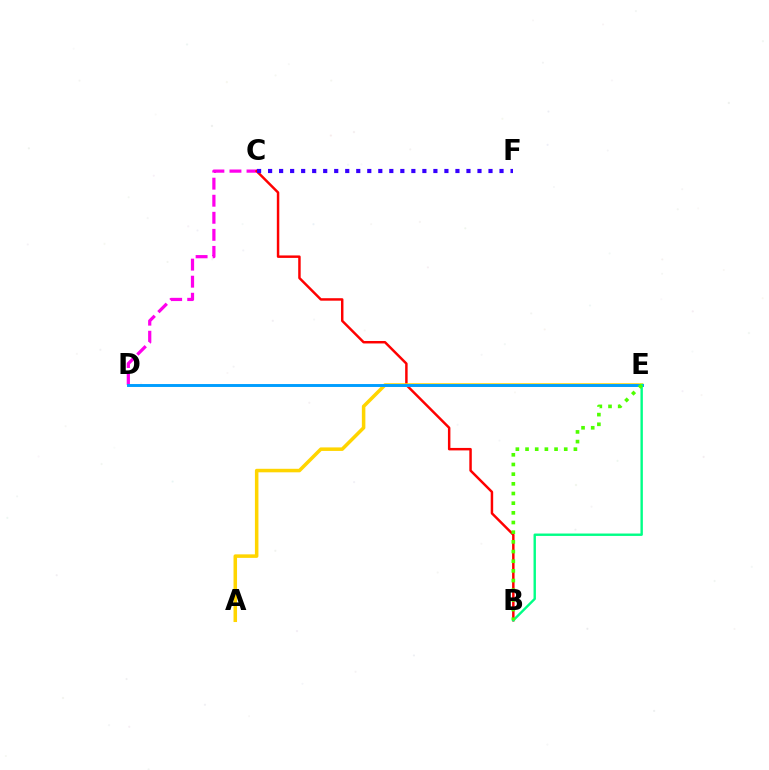{('C', 'D'): [{'color': '#ff00ed', 'line_style': 'dashed', 'thickness': 2.32}], ('B', 'C'): [{'color': '#ff0000', 'line_style': 'solid', 'thickness': 1.78}], ('A', 'E'): [{'color': '#ffd500', 'line_style': 'solid', 'thickness': 2.54}], ('D', 'E'): [{'color': '#009eff', 'line_style': 'solid', 'thickness': 2.1}], ('B', 'E'): [{'color': '#00ff86', 'line_style': 'solid', 'thickness': 1.73}, {'color': '#4fff00', 'line_style': 'dotted', 'thickness': 2.63}], ('C', 'F'): [{'color': '#3700ff', 'line_style': 'dotted', 'thickness': 2.99}]}